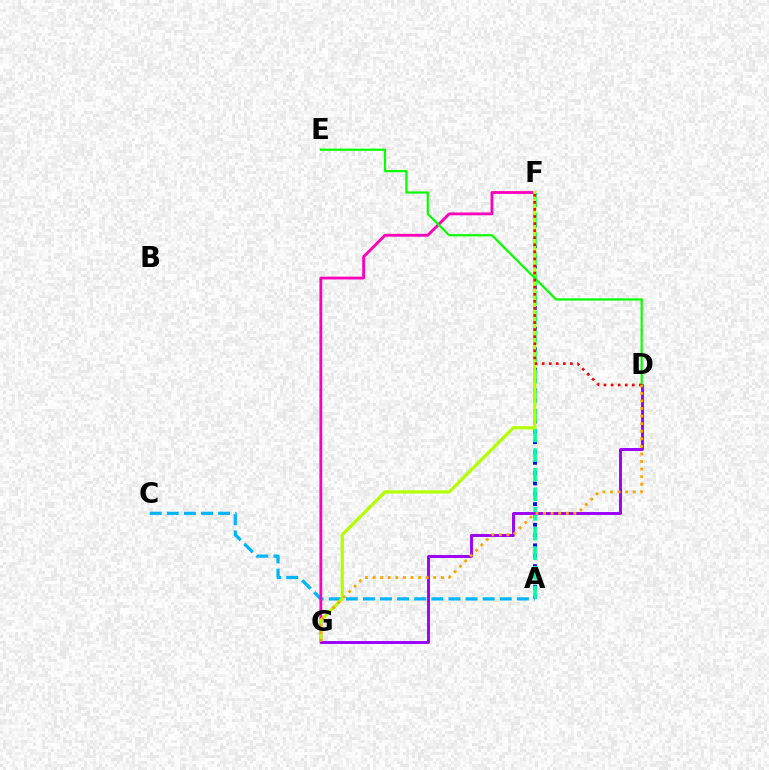{('A', 'F'): [{'color': '#0010ff', 'line_style': 'dotted', 'thickness': 2.81}, {'color': '#00ff9d', 'line_style': 'dashed', 'thickness': 2.67}], ('A', 'C'): [{'color': '#00b5ff', 'line_style': 'dashed', 'thickness': 2.32}], ('F', 'G'): [{'color': '#ff00bd', 'line_style': 'solid', 'thickness': 2.03}, {'color': '#b3ff00', 'line_style': 'solid', 'thickness': 2.3}], ('D', 'G'): [{'color': '#9b00ff', 'line_style': 'solid', 'thickness': 2.1}, {'color': '#ffa500', 'line_style': 'dotted', 'thickness': 2.06}], ('D', 'E'): [{'color': '#08ff00', 'line_style': 'solid', 'thickness': 1.59}], ('D', 'F'): [{'color': '#ff0000', 'line_style': 'dotted', 'thickness': 1.92}]}